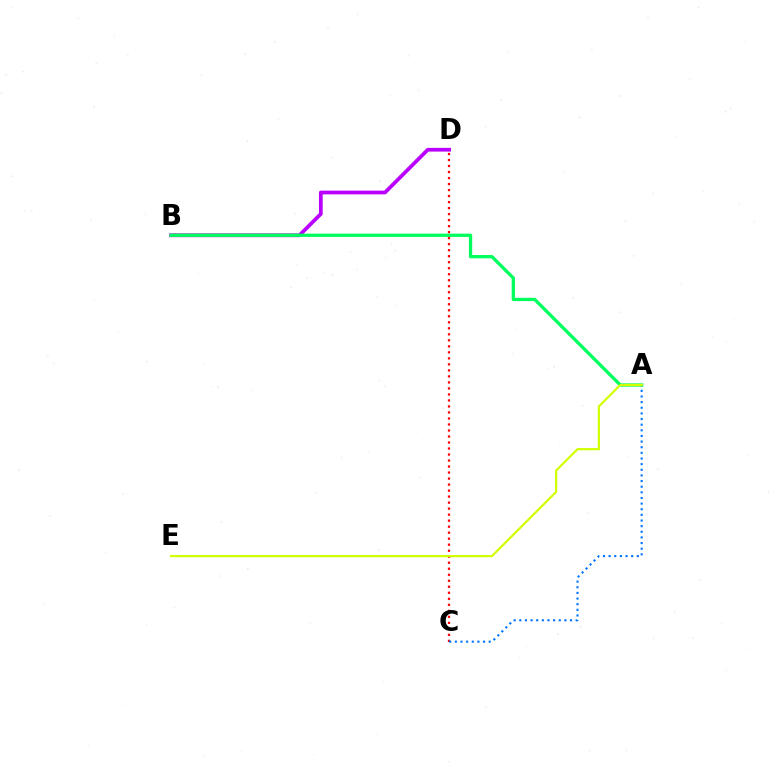{('B', 'D'): [{'color': '#b900ff', 'line_style': 'solid', 'thickness': 2.69}], ('C', 'D'): [{'color': '#ff0000', 'line_style': 'dotted', 'thickness': 1.63}], ('A', 'B'): [{'color': '#00ff5c', 'line_style': 'solid', 'thickness': 2.36}], ('A', 'C'): [{'color': '#0074ff', 'line_style': 'dotted', 'thickness': 1.53}], ('A', 'E'): [{'color': '#d1ff00', 'line_style': 'solid', 'thickness': 1.58}]}